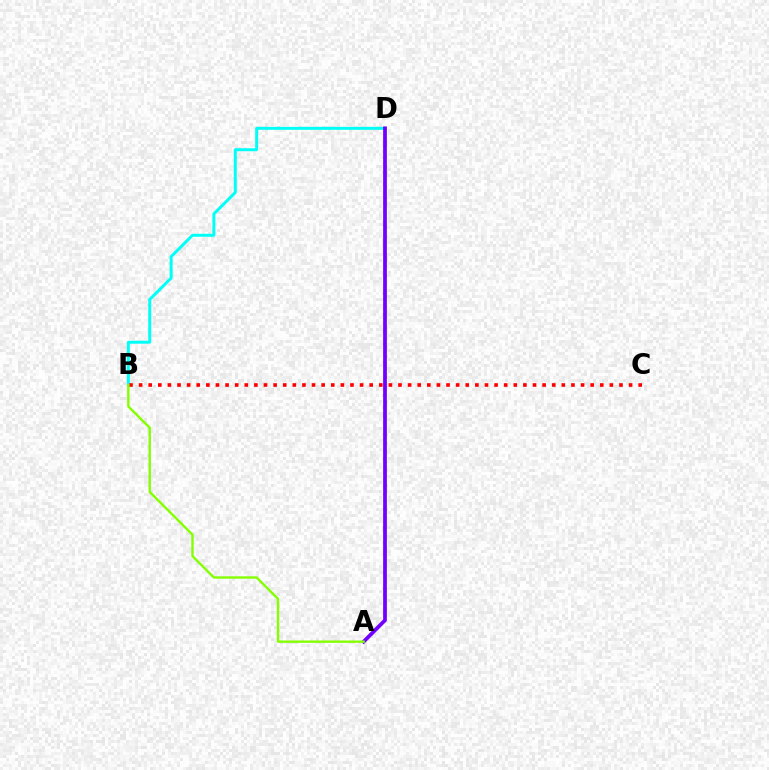{('B', 'D'): [{'color': '#00fff6', 'line_style': 'solid', 'thickness': 2.14}], ('B', 'C'): [{'color': '#ff0000', 'line_style': 'dotted', 'thickness': 2.61}], ('A', 'D'): [{'color': '#7200ff', 'line_style': 'solid', 'thickness': 2.7}], ('A', 'B'): [{'color': '#84ff00', 'line_style': 'solid', 'thickness': 1.71}]}